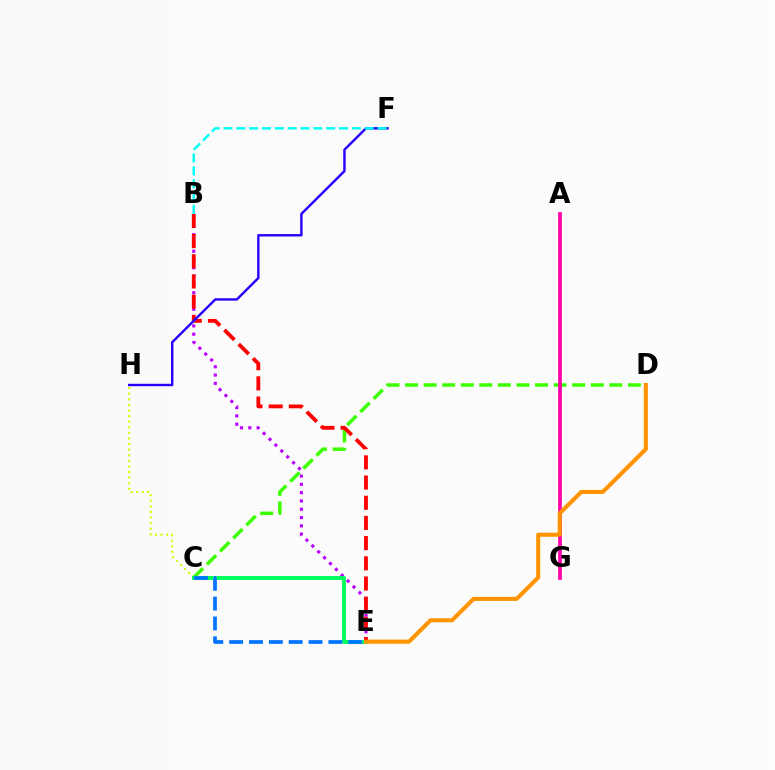{('C', 'H'): [{'color': '#d1ff00', 'line_style': 'dotted', 'thickness': 1.52}], ('C', 'D'): [{'color': '#3dff00', 'line_style': 'dashed', 'thickness': 2.52}], ('B', 'E'): [{'color': '#b900ff', 'line_style': 'dotted', 'thickness': 2.26}, {'color': '#ff0000', 'line_style': 'dashed', 'thickness': 2.74}], ('C', 'E'): [{'color': '#00ff5c', 'line_style': 'solid', 'thickness': 2.84}, {'color': '#0074ff', 'line_style': 'dashed', 'thickness': 2.7}], ('A', 'G'): [{'color': '#ff00ac', 'line_style': 'solid', 'thickness': 2.67}], ('F', 'H'): [{'color': '#2500ff', 'line_style': 'solid', 'thickness': 1.74}], ('B', 'F'): [{'color': '#00fff6', 'line_style': 'dashed', 'thickness': 1.74}], ('D', 'E'): [{'color': '#ff9400', 'line_style': 'solid', 'thickness': 2.94}]}